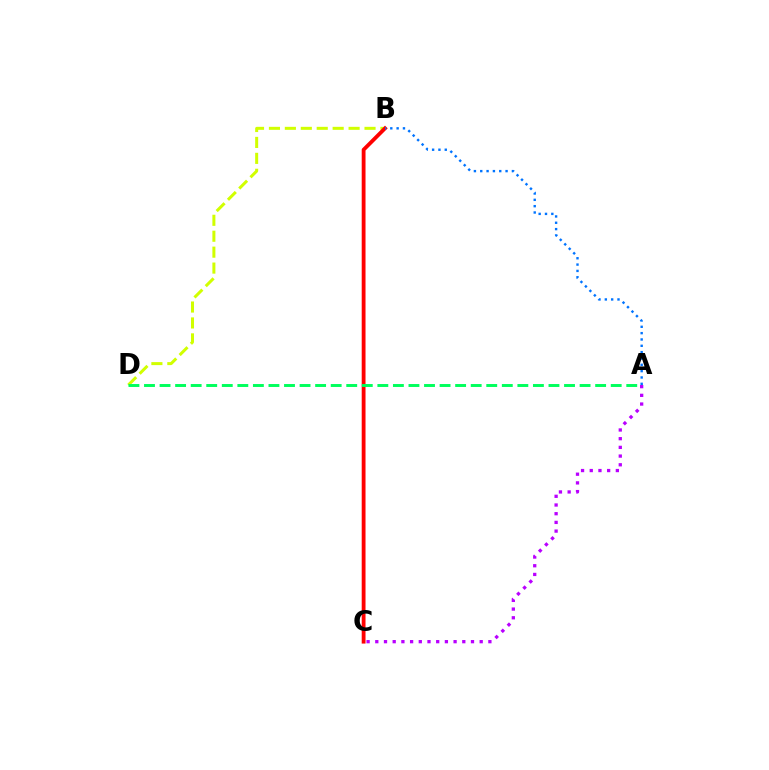{('B', 'D'): [{'color': '#d1ff00', 'line_style': 'dashed', 'thickness': 2.16}], ('B', 'C'): [{'color': '#ff0000', 'line_style': 'solid', 'thickness': 2.75}], ('A', 'D'): [{'color': '#00ff5c', 'line_style': 'dashed', 'thickness': 2.11}], ('A', 'C'): [{'color': '#b900ff', 'line_style': 'dotted', 'thickness': 2.36}], ('A', 'B'): [{'color': '#0074ff', 'line_style': 'dotted', 'thickness': 1.72}]}